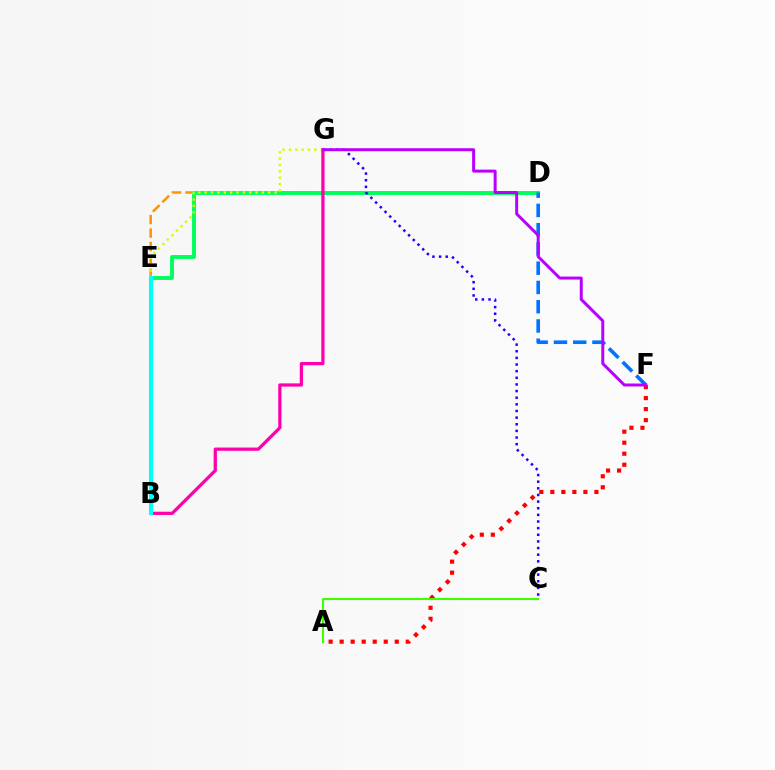{('D', 'E'): [{'color': '#ff9400', 'line_style': 'dashed', 'thickness': 1.83}, {'color': '#00ff5c', 'line_style': 'solid', 'thickness': 2.8}], ('A', 'F'): [{'color': '#ff0000', 'line_style': 'dotted', 'thickness': 2.99}], ('A', 'C'): [{'color': '#3dff00', 'line_style': 'solid', 'thickness': 1.5}], ('C', 'G'): [{'color': '#2500ff', 'line_style': 'dotted', 'thickness': 1.8}], ('B', 'G'): [{'color': '#ff00ac', 'line_style': 'solid', 'thickness': 2.34}], ('E', 'G'): [{'color': '#d1ff00', 'line_style': 'dotted', 'thickness': 1.73}], ('D', 'F'): [{'color': '#0074ff', 'line_style': 'dashed', 'thickness': 2.62}], ('B', 'E'): [{'color': '#00fff6', 'line_style': 'solid', 'thickness': 2.94}], ('F', 'G'): [{'color': '#b900ff', 'line_style': 'solid', 'thickness': 2.15}]}